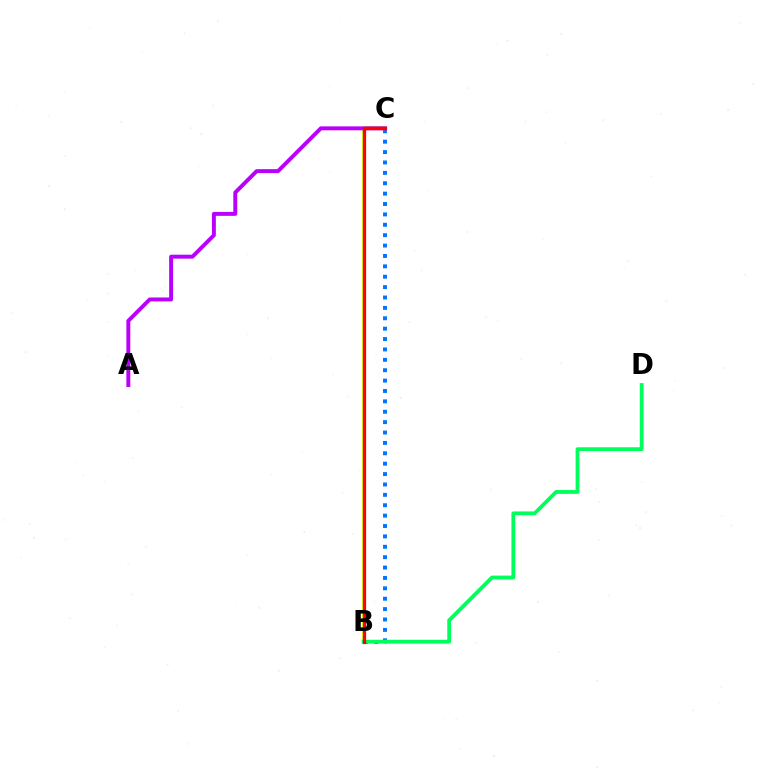{('B', 'C'): [{'color': '#d1ff00', 'line_style': 'solid', 'thickness': 2.78}, {'color': '#0074ff', 'line_style': 'dotted', 'thickness': 2.82}, {'color': '#ff0000', 'line_style': 'solid', 'thickness': 2.34}], ('B', 'D'): [{'color': '#00ff5c', 'line_style': 'solid', 'thickness': 2.74}], ('A', 'C'): [{'color': '#b900ff', 'line_style': 'solid', 'thickness': 2.83}]}